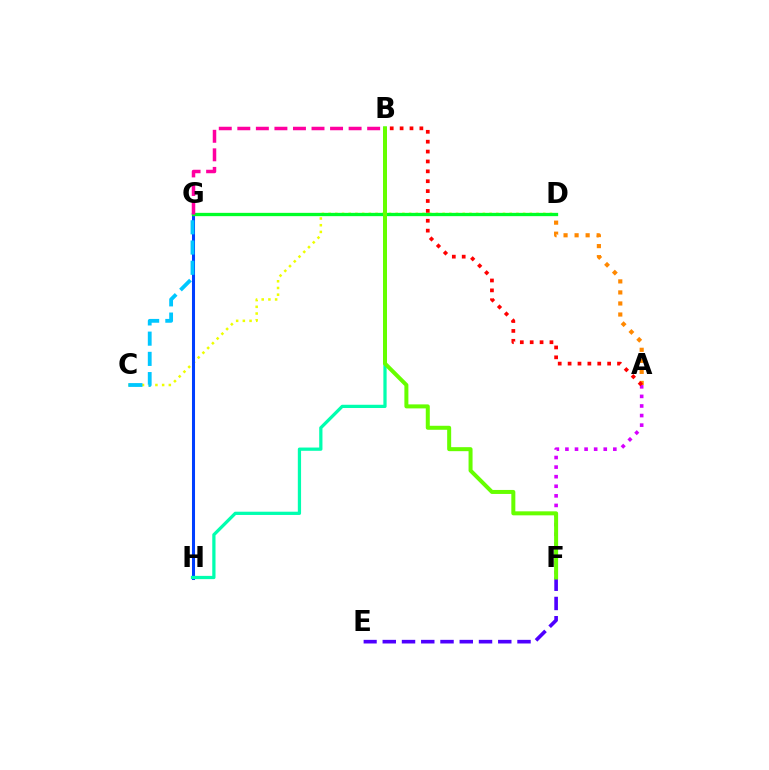{('A', 'F'): [{'color': '#d600ff', 'line_style': 'dotted', 'thickness': 2.6}], ('A', 'D'): [{'color': '#ff8800', 'line_style': 'dotted', 'thickness': 3.0}], ('C', 'D'): [{'color': '#eeff00', 'line_style': 'dotted', 'thickness': 1.82}], ('G', 'H'): [{'color': '#003fff', 'line_style': 'solid', 'thickness': 2.19}], ('D', 'G'): [{'color': '#00ff27', 'line_style': 'solid', 'thickness': 2.37}], ('C', 'G'): [{'color': '#00c7ff', 'line_style': 'dashed', 'thickness': 2.75}], ('E', 'F'): [{'color': '#4f00ff', 'line_style': 'dashed', 'thickness': 2.62}], ('B', 'H'): [{'color': '#00ffaf', 'line_style': 'solid', 'thickness': 2.34}], ('A', 'B'): [{'color': '#ff0000', 'line_style': 'dotted', 'thickness': 2.69}], ('B', 'G'): [{'color': '#ff00a0', 'line_style': 'dashed', 'thickness': 2.52}], ('B', 'F'): [{'color': '#66ff00', 'line_style': 'solid', 'thickness': 2.88}]}